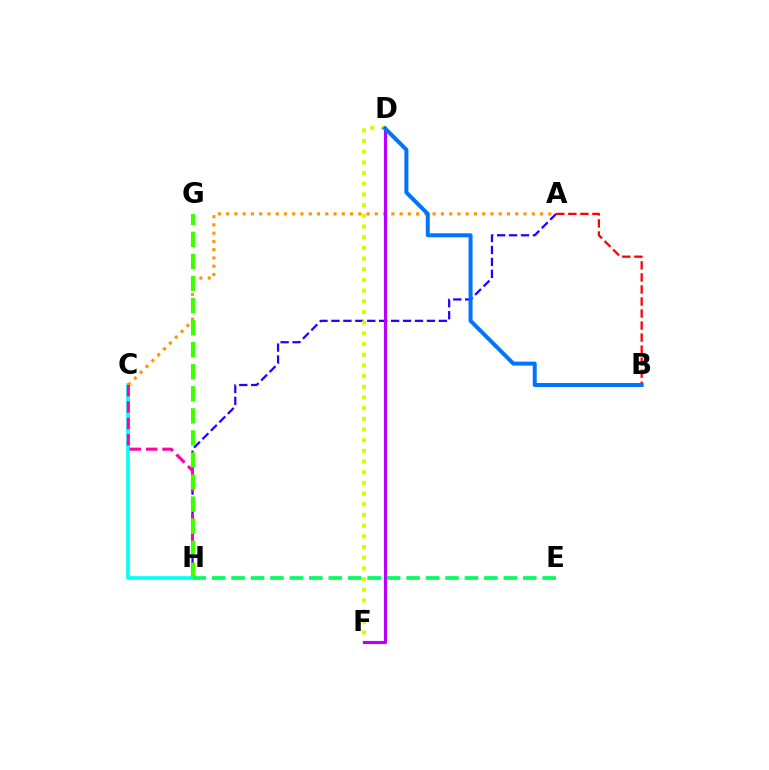{('A', 'H'): [{'color': '#2500ff', 'line_style': 'dashed', 'thickness': 1.62}], ('C', 'H'): [{'color': '#00fff6', 'line_style': 'solid', 'thickness': 2.61}, {'color': '#ff00ac', 'line_style': 'dashed', 'thickness': 2.22}], ('D', 'F'): [{'color': '#d1ff00', 'line_style': 'dotted', 'thickness': 2.9}, {'color': '#b900ff', 'line_style': 'solid', 'thickness': 2.26}], ('A', 'C'): [{'color': '#ff9400', 'line_style': 'dotted', 'thickness': 2.24}], ('G', 'H'): [{'color': '#3dff00', 'line_style': 'dashed', 'thickness': 3.0}], ('A', 'B'): [{'color': '#ff0000', 'line_style': 'dashed', 'thickness': 1.63}], ('E', 'H'): [{'color': '#00ff5c', 'line_style': 'dashed', 'thickness': 2.64}], ('B', 'D'): [{'color': '#0074ff', 'line_style': 'solid', 'thickness': 2.88}]}